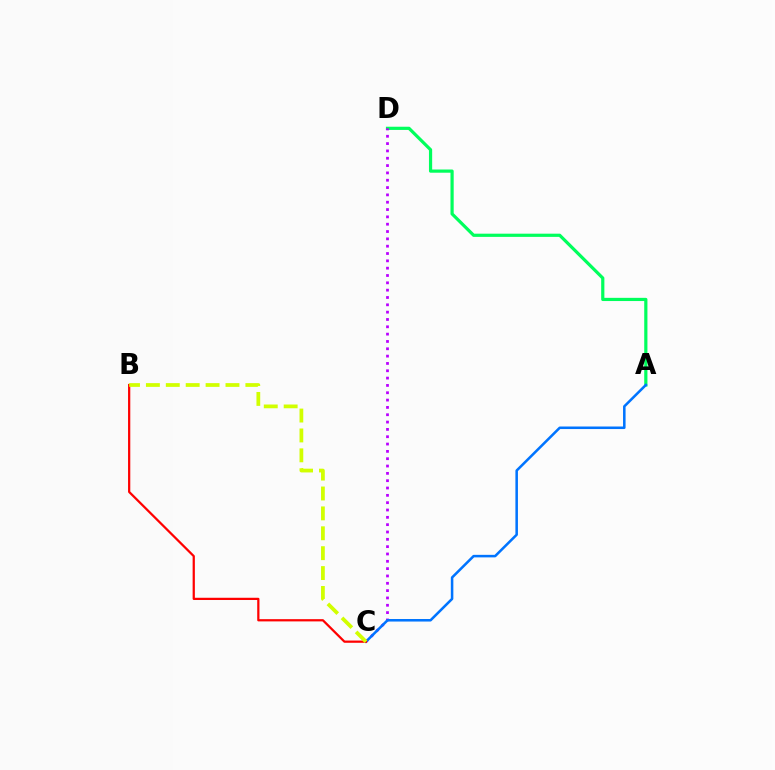{('A', 'D'): [{'color': '#00ff5c', 'line_style': 'solid', 'thickness': 2.3}], ('C', 'D'): [{'color': '#b900ff', 'line_style': 'dotted', 'thickness': 1.99}], ('A', 'C'): [{'color': '#0074ff', 'line_style': 'solid', 'thickness': 1.83}], ('B', 'C'): [{'color': '#ff0000', 'line_style': 'solid', 'thickness': 1.61}, {'color': '#d1ff00', 'line_style': 'dashed', 'thickness': 2.7}]}